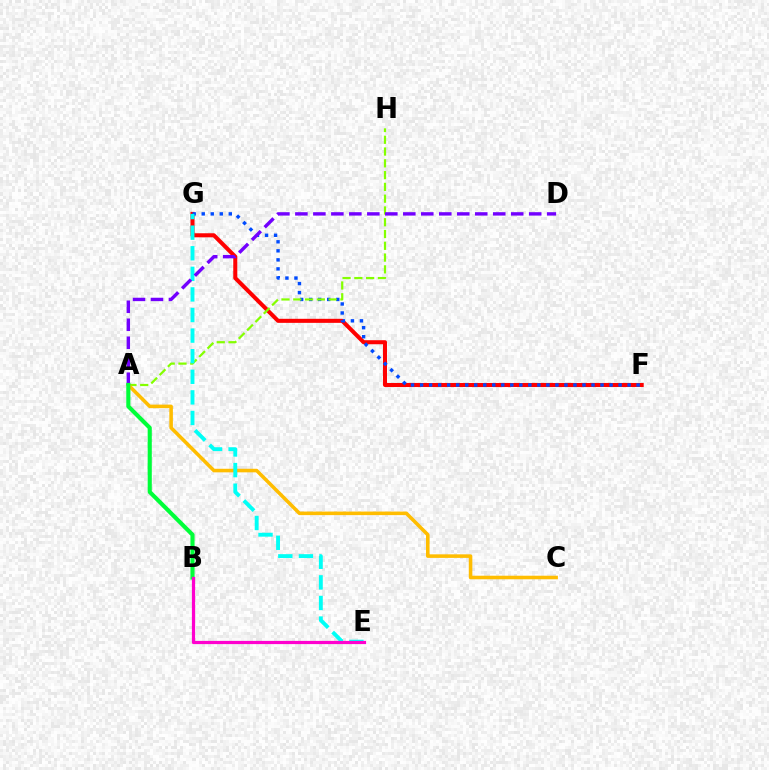{('F', 'G'): [{'color': '#ff0000', 'line_style': 'solid', 'thickness': 2.91}, {'color': '#004bff', 'line_style': 'dotted', 'thickness': 2.45}], ('A', 'H'): [{'color': '#84ff00', 'line_style': 'dashed', 'thickness': 1.6}], ('A', 'C'): [{'color': '#ffbd00', 'line_style': 'solid', 'thickness': 2.56}], ('E', 'G'): [{'color': '#00fff6', 'line_style': 'dashed', 'thickness': 2.8}], ('A', 'D'): [{'color': '#7200ff', 'line_style': 'dashed', 'thickness': 2.44}], ('A', 'B'): [{'color': '#00ff39', 'line_style': 'solid', 'thickness': 2.97}], ('B', 'E'): [{'color': '#ff00cf', 'line_style': 'solid', 'thickness': 2.31}]}